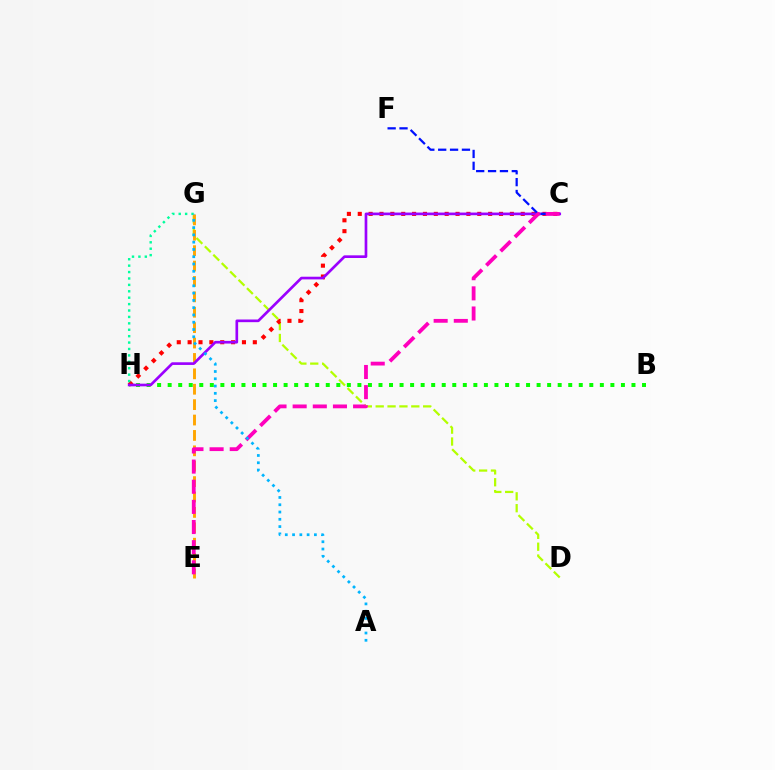{('D', 'G'): [{'color': '#b3ff00', 'line_style': 'dashed', 'thickness': 1.61}], ('B', 'H'): [{'color': '#08ff00', 'line_style': 'dotted', 'thickness': 2.86}], ('C', 'H'): [{'color': '#ff0000', 'line_style': 'dotted', 'thickness': 2.95}, {'color': '#9b00ff', 'line_style': 'solid', 'thickness': 1.92}], ('G', 'H'): [{'color': '#00ff9d', 'line_style': 'dotted', 'thickness': 1.74}], ('E', 'G'): [{'color': '#ffa500', 'line_style': 'dashed', 'thickness': 2.09}], ('C', 'F'): [{'color': '#0010ff', 'line_style': 'dashed', 'thickness': 1.61}], ('C', 'E'): [{'color': '#ff00bd', 'line_style': 'dashed', 'thickness': 2.74}], ('A', 'G'): [{'color': '#00b5ff', 'line_style': 'dotted', 'thickness': 1.98}]}